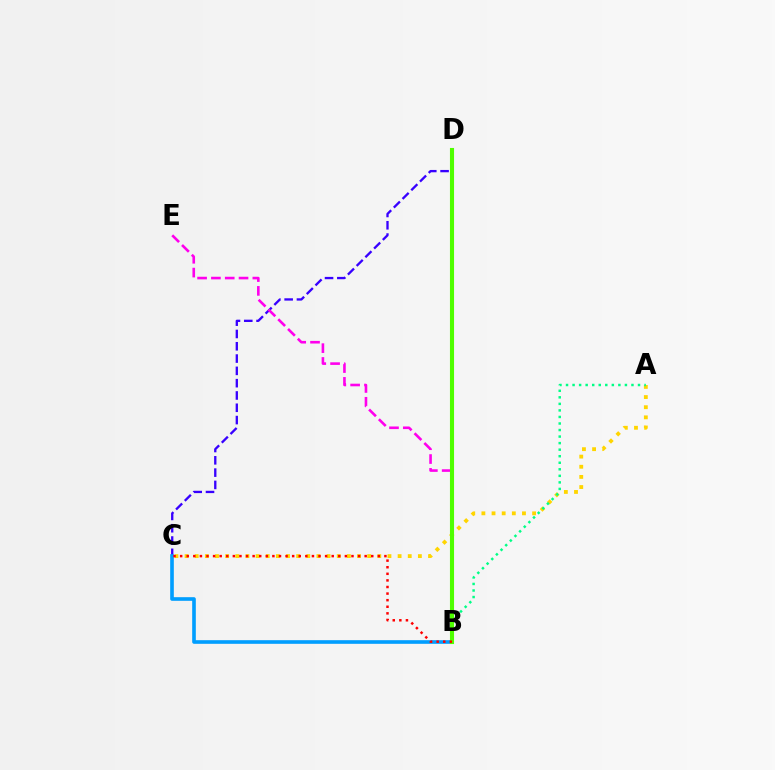{('C', 'D'): [{'color': '#3700ff', 'line_style': 'dashed', 'thickness': 1.67}], ('B', 'E'): [{'color': '#ff00ed', 'line_style': 'dashed', 'thickness': 1.88}], ('B', 'C'): [{'color': '#009eff', 'line_style': 'solid', 'thickness': 2.61}, {'color': '#ff0000', 'line_style': 'dotted', 'thickness': 1.79}], ('A', 'C'): [{'color': '#ffd500', 'line_style': 'dotted', 'thickness': 2.76}], ('A', 'B'): [{'color': '#00ff86', 'line_style': 'dotted', 'thickness': 1.78}], ('B', 'D'): [{'color': '#4fff00', 'line_style': 'solid', 'thickness': 2.95}]}